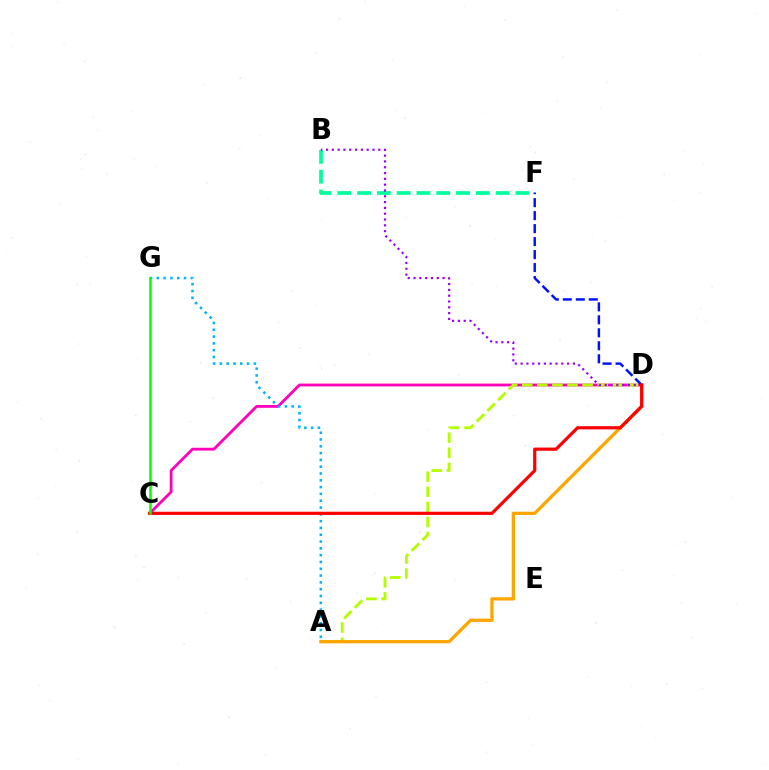{('C', 'D'): [{'color': '#ff00bd', 'line_style': 'solid', 'thickness': 2.03}, {'color': '#ff0000', 'line_style': 'solid', 'thickness': 2.31}], ('B', 'F'): [{'color': '#00ff9d', 'line_style': 'dashed', 'thickness': 2.69}], ('A', 'G'): [{'color': '#00b5ff', 'line_style': 'dotted', 'thickness': 1.85}], ('A', 'D'): [{'color': '#b3ff00', 'line_style': 'dashed', 'thickness': 2.05}, {'color': '#ffa500', 'line_style': 'solid', 'thickness': 2.36}], ('B', 'D'): [{'color': '#9b00ff', 'line_style': 'dotted', 'thickness': 1.58}], ('D', 'F'): [{'color': '#0010ff', 'line_style': 'dashed', 'thickness': 1.76}], ('C', 'G'): [{'color': '#08ff00', 'line_style': 'solid', 'thickness': 1.82}]}